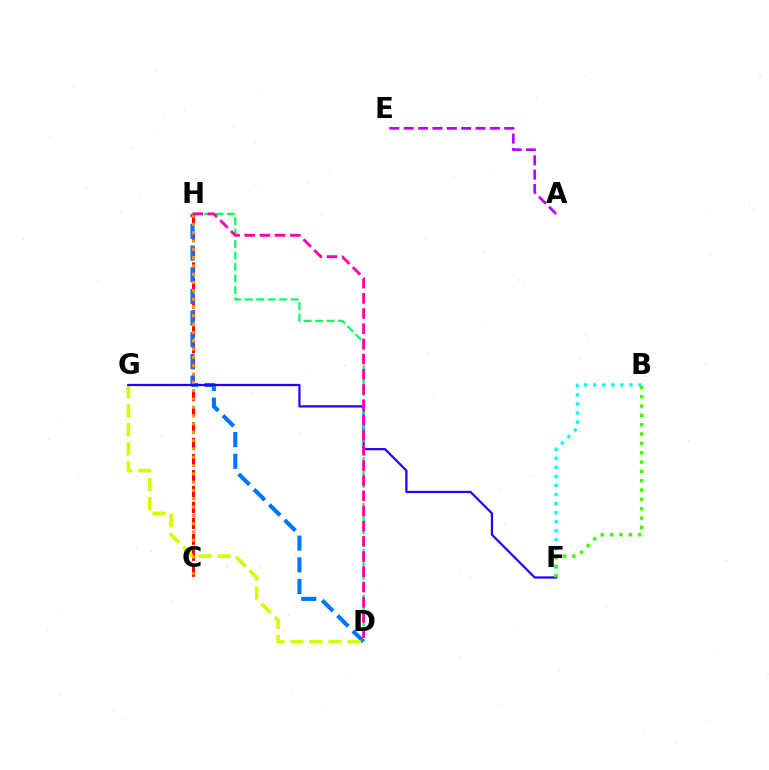{('C', 'H'): [{'color': '#ff0000', 'line_style': 'dashed', 'thickness': 2.17}, {'color': '#ff9400', 'line_style': 'dotted', 'thickness': 2.26}], ('D', 'H'): [{'color': '#0074ff', 'line_style': 'dashed', 'thickness': 2.95}, {'color': '#00ff5c', 'line_style': 'dashed', 'thickness': 1.56}, {'color': '#ff00ac', 'line_style': 'dashed', 'thickness': 2.06}], ('B', 'F'): [{'color': '#00fff6', 'line_style': 'dotted', 'thickness': 2.46}, {'color': '#3dff00', 'line_style': 'dotted', 'thickness': 2.54}], ('D', 'G'): [{'color': '#d1ff00', 'line_style': 'dashed', 'thickness': 2.59}], ('F', 'G'): [{'color': '#2500ff', 'line_style': 'solid', 'thickness': 1.61}], ('A', 'E'): [{'color': '#b900ff', 'line_style': 'dashed', 'thickness': 1.95}]}